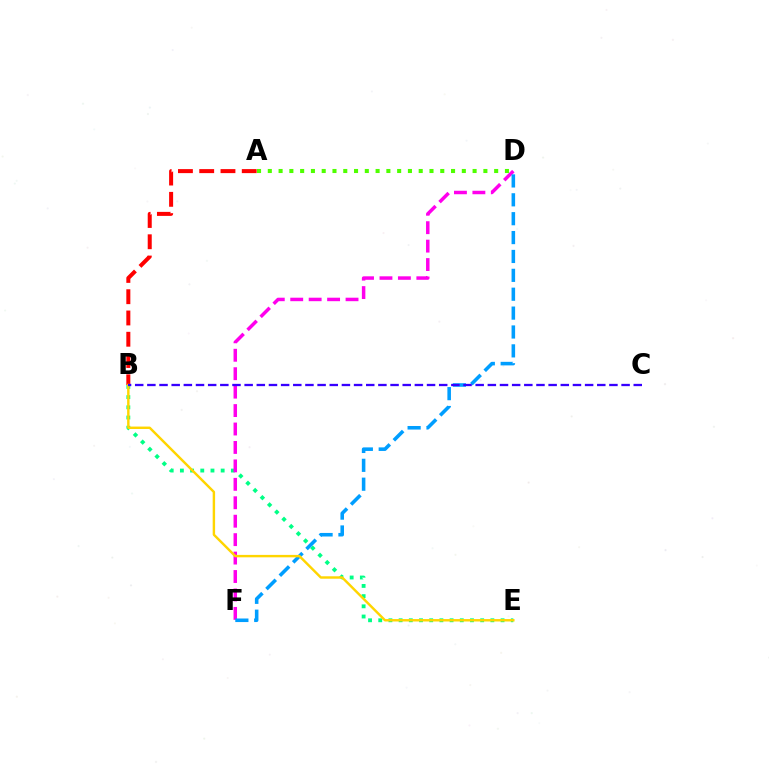{('B', 'E'): [{'color': '#00ff86', 'line_style': 'dotted', 'thickness': 2.77}, {'color': '#ffd500', 'line_style': 'solid', 'thickness': 1.75}], ('D', 'F'): [{'color': '#ff00ed', 'line_style': 'dashed', 'thickness': 2.5}, {'color': '#009eff', 'line_style': 'dashed', 'thickness': 2.57}], ('A', 'B'): [{'color': '#ff0000', 'line_style': 'dashed', 'thickness': 2.89}], ('A', 'D'): [{'color': '#4fff00', 'line_style': 'dotted', 'thickness': 2.93}], ('B', 'C'): [{'color': '#3700ff', 'line_style': 'dashed', 'thickness': 1.65}]}